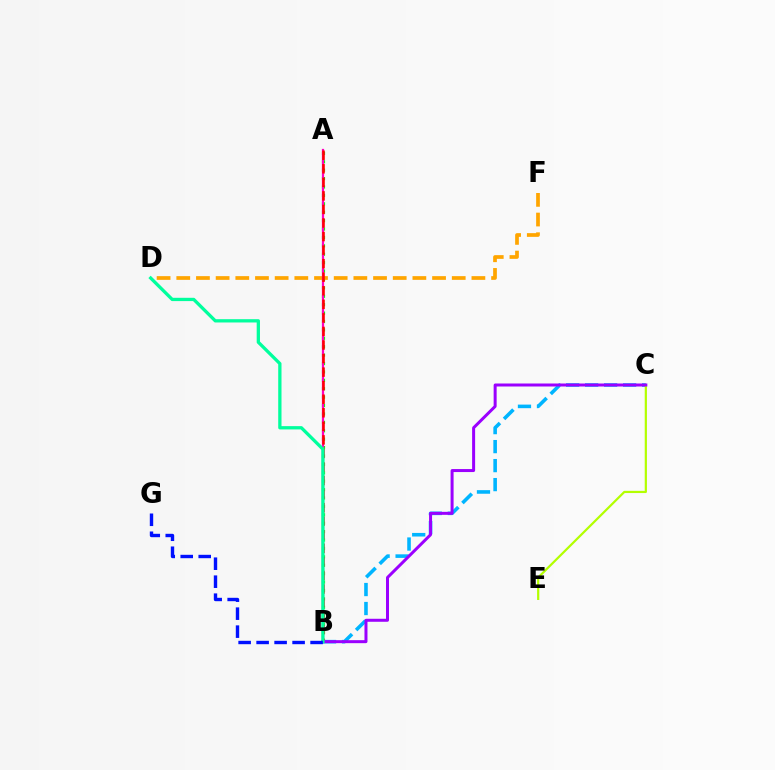{('A', 'B'): [{'color': '#08ff00', 'line_style': 'dotted', 'thickness': 2.28}, {'color': '#ff00bd', 'line_style': 'solid', 'thickness': 1.61}, {'color': '#ff0000', 'line_style': 'dashed', 'thickness': 1.84}], ('B', 'C'): [{'color': '#00b5ff', 'line_style': 'dashed', 'thickness': 2.58}, {'color': '#9b00ff', 'line_style': 'solid', 'thickness': 2.16}], ('D', 'F'): [{'color': '#ffa500', 'line_style': 'dashed', 'thickness': 2.67}], ('C', 'E'): [{'color': '#b3ff00', 'line_style': 'solid', 'thickness': 1.59}], ('B', 'D'): [{'color': '#00ff9d', 'line_style': 'solid', 'thickness': 2.37}], ('B', 'G'): [{'color': '#0010ff', 'line_style': 'dashed', 'thickness': 2.44}]}